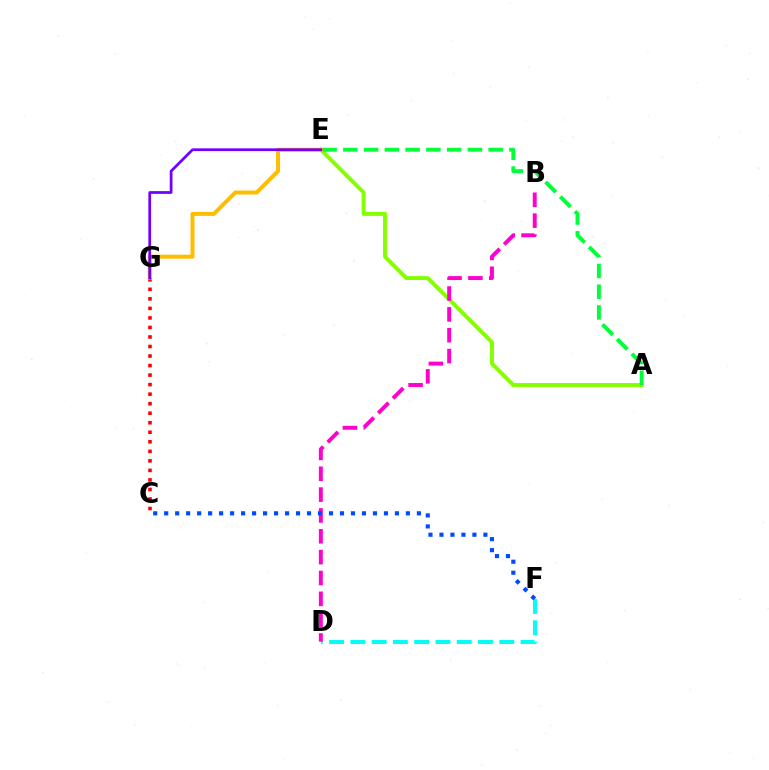{('C', 'G'): [{'color': '#ff0000', 'line_style': 'dotted', 'thickness': 2.59}], ('A', 'E'): [{'color': '#84ff00', 'line_style': 'solid', 'thickness': 2.83}, {'color': '#00ff39', 'line_style': 'dashed', 'thickness': 2.82}], ('E', 'G'): [{'color': '#ffbd00', 'line_style': 'solid', 'thickness': 2.87}, {'color': '#7200ff', 'line_style': 'solid', 'thickness': 1.98}], ('D', 'F'): [{'color': '#00fff6', 'line_style': 'dashed', 'thickness': 2.89}], ('B', 'D'): [{'color': '#ff00cf', 'line_style': 'dashed', 'thickness': 2.83}], ('C', 'F'): [{'color': '#004bff', 'line_style': 'dotted', 'thickness': 2.99}]}